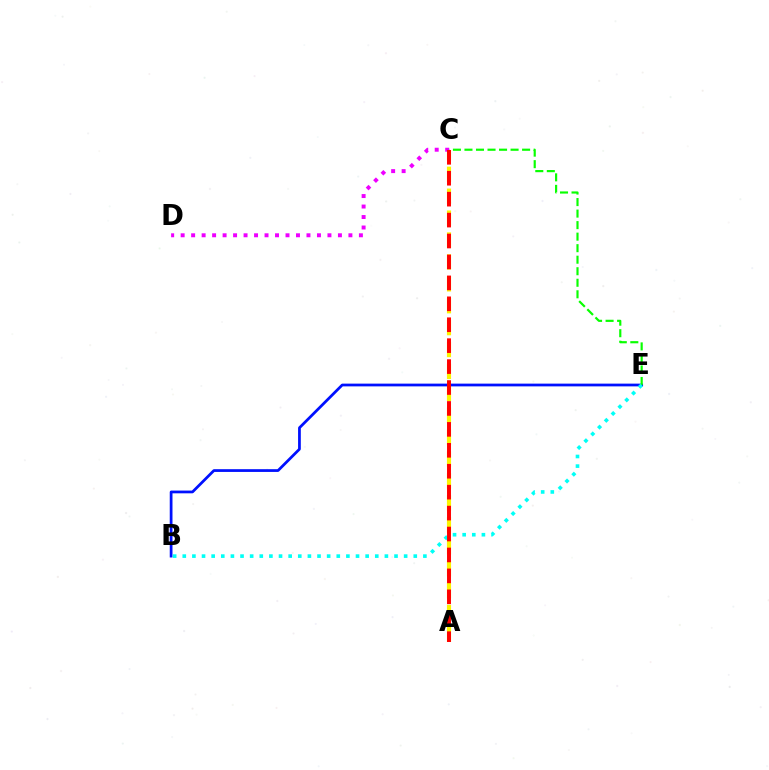{('C', 'D'): [{'color': '#ee00ff', 'line_style': 'dotted', 'thickness': 2.85}], ('A', 'C'): [{'color': '#fcf500', 'line_style': 'dashed', 'thickness': 2.98}, {'color': '#ff0000', 'line_style': 'dashed', 'thickness': 2.84}], ('B', 'E'): [{'color': '#0010ff', 'line_style': 'solid', 'thickness': 1.98}, {'color': '#00fff6', 'line_style': 'dotted', 'thickness': 2.61}], ('C', 'E'): [{'color': '#08ff00', 'line_style': 'dashed', 'thickness': 1.57}]}